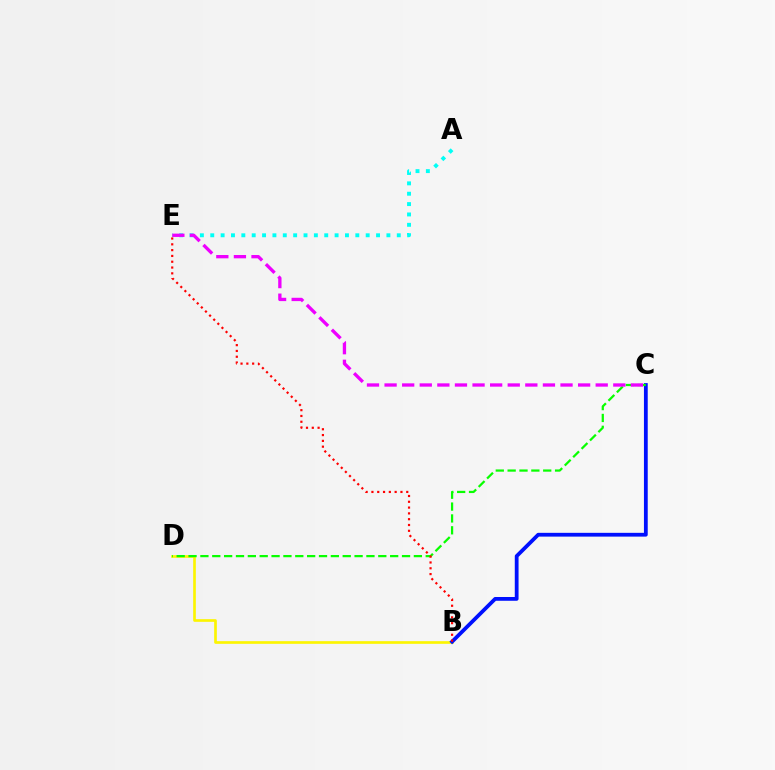{('A', 'E'): [{'color': '#00fff6', 'line_style': 'dotted', 'thickness': 2.82}], ('B', 'D'): [{'color': '#fcf500', 'line_style': 'solid', 'thickness': 1.92}], ('B', 'C'): [{'color': '#0010ff', 'line_style': 'solid', 'thickness': 2.72}], ('C', 'D'): [{'color': '#08ff00', 'line_style': 'dashed', 'thickness': 1.61}], ('B', 'E'): [{'color': '#ff0000', 'line_style': 'dotted', 'thickness': 1.58}], ('C', 'E'): [{'color': '#ee00ff', 'line_style': 'dashed', 'thickness': 2.39}]}